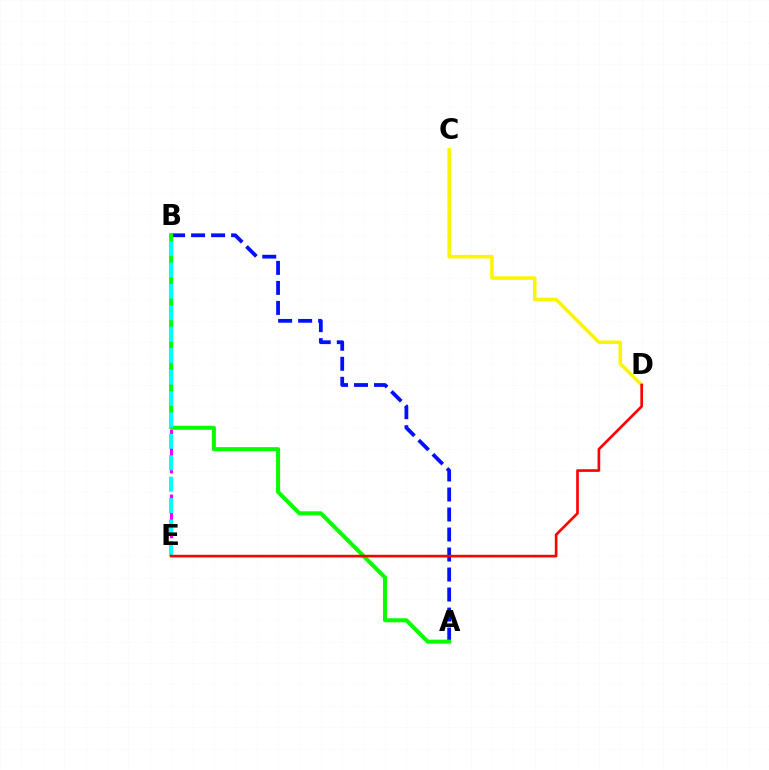{('A', 'B'): [{'color': '#0010ff', 'line_style': 'dashed', 'thickness': 2.72}, {'color': '#08ff00', 'line_style': 'solid', 'thickness': 2.92}], ('B', 'E'): [{'color': '#ee00ff', 'line_style': 'dashed', 'thickness': 2.2}, {'color': '#00fff6', 'line_style': 'dashed', 'thickness': 2.91}], ('C', 'D'): [{'color': '#fcf500', 'line_style': 'solid', 'thickness': 2.56}], ('D', 'E'): [{'color': '#ff0000', 'line_style': 'solid', 'thickness': 1.91}]}